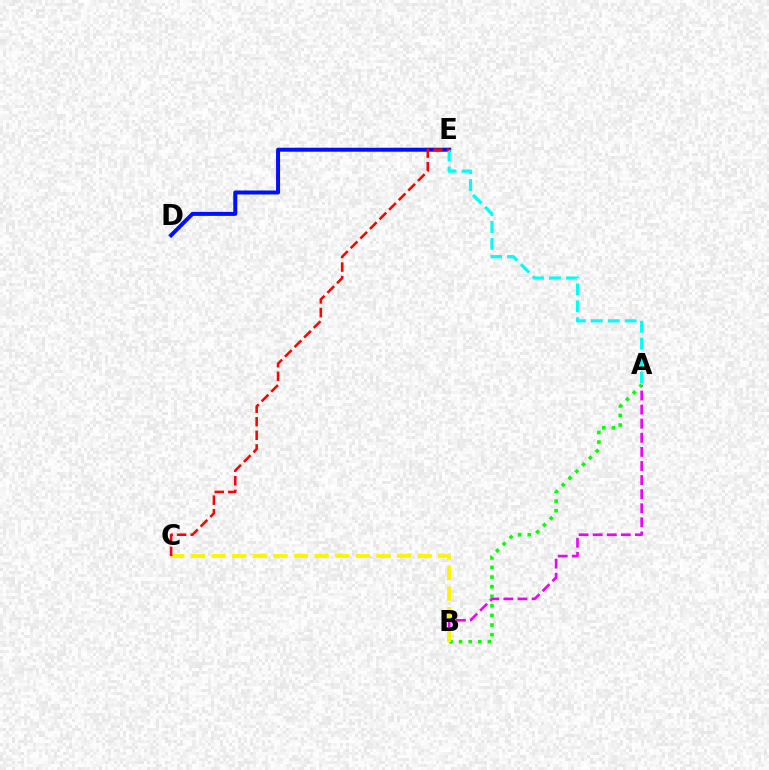{('A', 'B'): [{'color': '#ee00ff', 'line_style': 'dashed', 'thickness': 1.91}, {'color': '#08ff00', 'line_style': 'dotted', 'thickness': 2.61}], ('D', 'E'): [{'color': '#0010ff', 'line_style': 'solid', 'thickness': 2.87}], ('A', 'E'): [{'color': '#00fff6', 'line_style': 'dashed', 'thickness': 2.3}], ('B', 'C'): [{'color': '#fcf500', 'line_style': 'dashed', 'thickness': 2.8}], ('C', 'E'): [{'color': '#ff0000', 'line_style': 'dashed', 'thickness': 1.84}]}